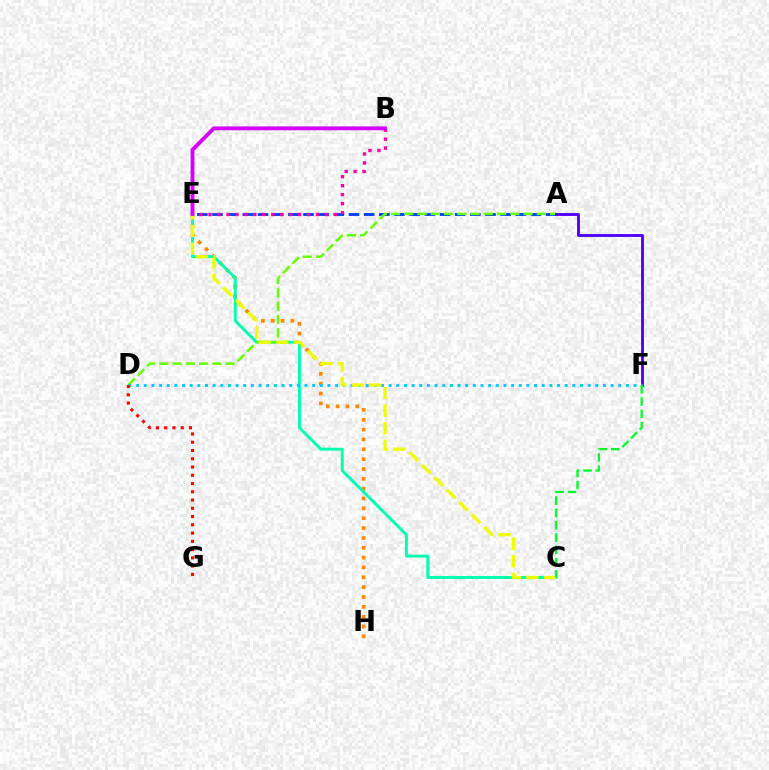{('A', 'E'): [{'color': '#003fff', 'line_style': 'dashed', 'thickness': 2.06}], ('E', 'H'): [{'color': '#ff8800', 'line_style': 'dotted', 'thickness': 2.68}], ('C', 'E'): [{'color': '#00ffaf', 'line_style': 'solid', 'thickness': 2.12}, {'color': '#eeff00', 'line_style': 'dashed', 'thickness': 2.39}], ('A', 'D'): [{'color': '#66ff00', 'line_style': 'dashed', 'thickness': 1.8}], ('A', 'F'): [{'color': '#4f00ff', 'line_style': 'solid', 'thickness': 2.07}], ('D', 'F'): [{'color': '#00c7ff', 'line_style': 'dotted', 'thickness': 2.08}], ('B', 'E'): [{'color': '#ff00a0', 'line_style': 'dotted', 'thickness': 2.43}, {'color': '#d600ff', 'line_style': 'solid', 'thickness': 2.79}], ('C', 'F'): [{'color': '#00ff27', 'line_style': 'dashed', 'thickness': 1.67}], ('D', 'G'): [{'color': '#ff0000', 'line_style': 'dotted', 'thickness': 2.24}]}